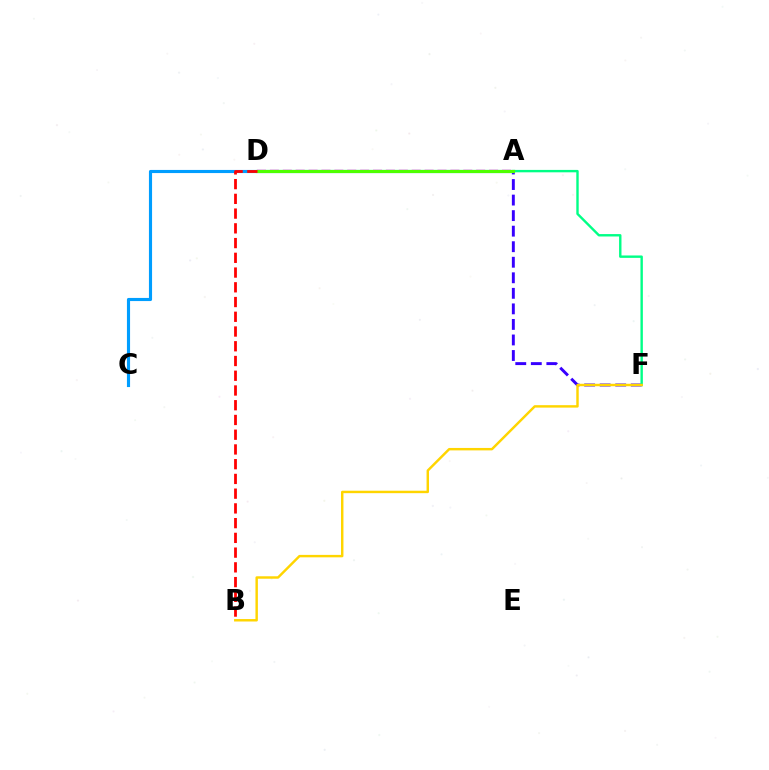{('A', 'F'): [{'color': '#3700ff', 'line_style': 'dashed', 'thickness': 2.11}, {'color': '#00ff86', 'line_style': 'solid', 'thickness': 1.73}], ('A', 'C'): [{'color': '#009eff', 'line_style': 'solid', 'thickness': 2.25}], ('A', 'D'): [{'color': '#ff00ed', 'line_style': 'dashed', 'thickness': 1.75}, {'color': '#4fff00', 'line_style': 'solid', 'thickness': 2.27}], ('B', 'F'): [{'color': '#ffd500', 'line_style': 'solid', 'thickness': 1.76}], ('B', 'D'): [{'color': '#ff0000', 'line_style': 'dashed', 'thickness': 2.0}]}